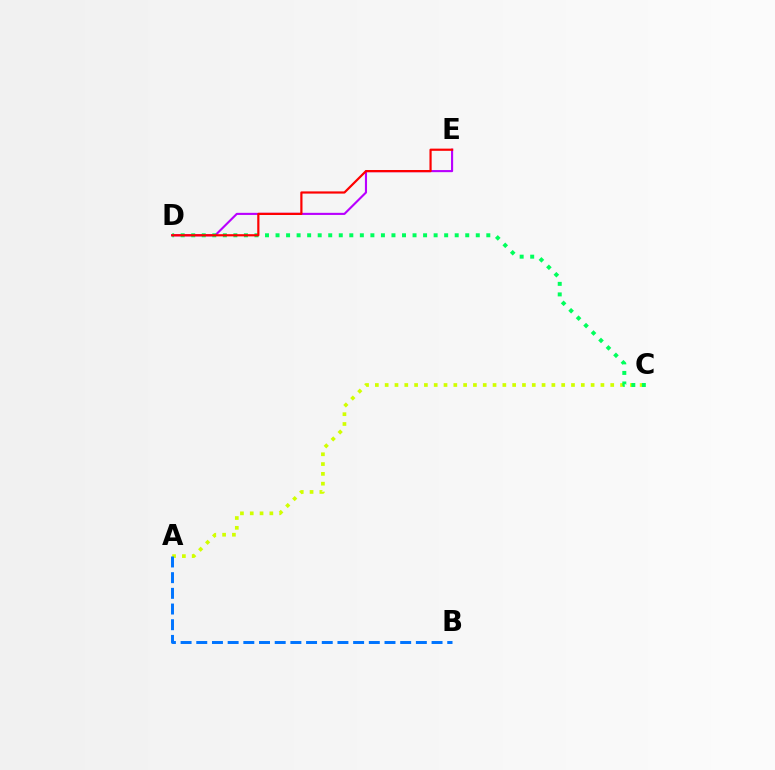{('A', 'C'): [{'color': '#d1ff00', 'line_style': 'dotted', 'thickness': 2.66}], ('A', 'B'): [{'color': '#0074ff', 'line_style': 'dashed', 'thickness': 2.13}], ('D', 'E'): [{'color': '#b900ff', 'line_style': 'solid', 'thickness': 1.52}, {'color': '#ff0000', 'line_style': 'solid', 'thickness': 1.58}], ('C', 'D'): [{'color': '#00ff5c', 'line_style': 'dotted', 'thickness': 2.86}]}